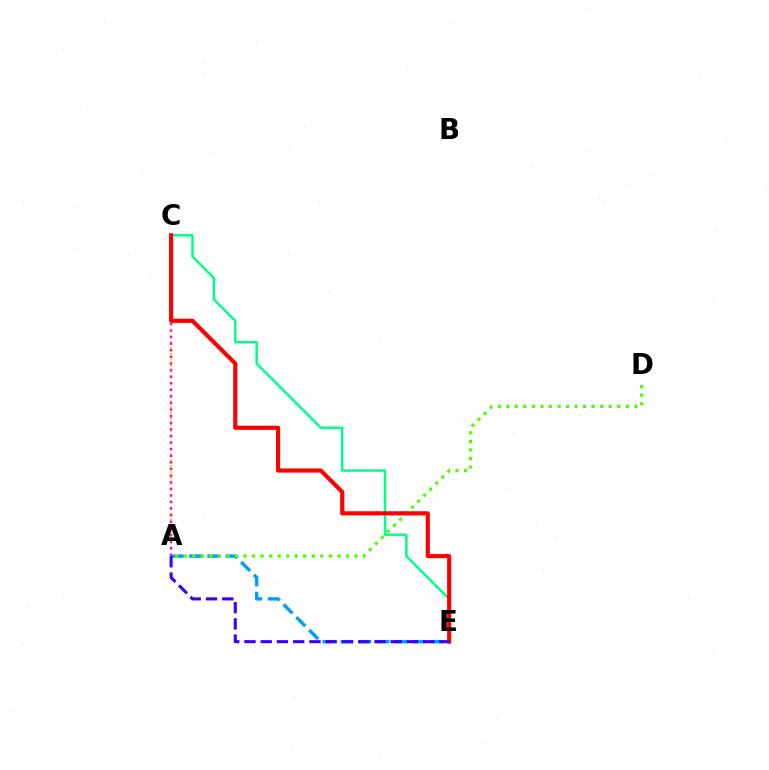{('A', 'C'): [{'color': '#ffd500', 'line_style': 'dotted', 'thickness': 1.61}, {'color': '#ff00ed', 'line_style': 'dotted', 'thickness': 1.79}], ('A', 'E'): [{'color': '#009eff', 'line_style': 'dashed', 'thickness': 2.46}, {'color': '#3700ff', 'line_style': 'dashed', 'thickness': 2.21}], ('C', 'E'): [{'color': '#00ff86', 'line_style': 'solid', 'thickness': 1.77}, {'color': '#ff0000', 'line_style': 'solid', 'thickness': 2.98}], ('A', 'D'): [{'color': '#4fff00', 'line_style': 'dotted', 'thickness': 2.32}]}